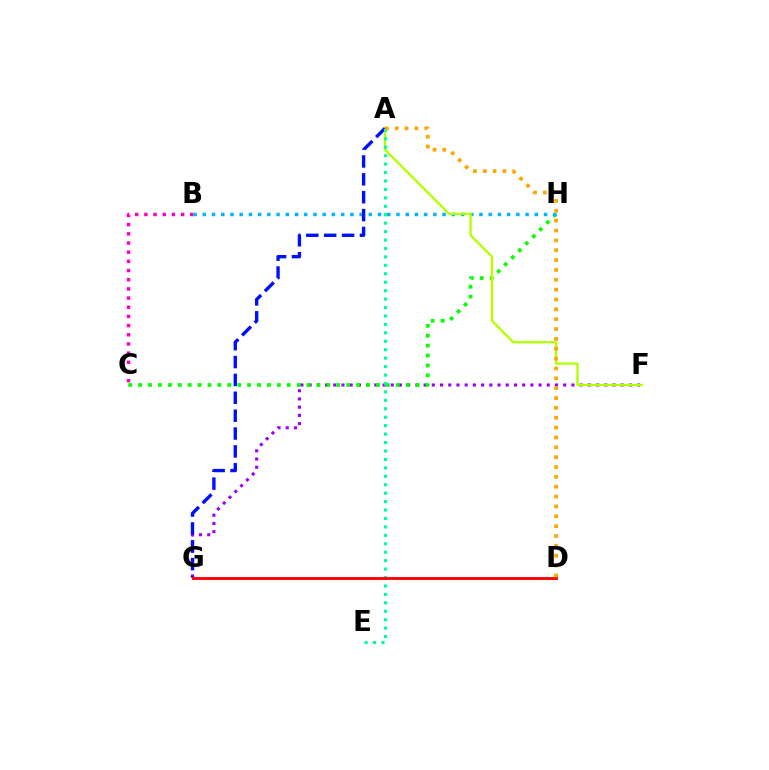{('B', 'C'): [{'color': '#ff00bd', 'line_style': 'dotted', 'thickness': 2.49}], ('F', 'G'): [{'color': '#9b00ff', 'line_style': 'dotted', 'thickness': 2.23}], ('C', 'H'): [{'color': '#08ff00', 'line_style': 'dotted', 'thickness': 2.69}], ('B', 'H'): [{'color': '#00b5ff', 'line_style': 'dotted', 'thickness': 2.51}], ('A', 'F'): [{'color': '#b3ff00', 'line_style': 'solid', 'thickness': 1.68}], ('A', 'G'): [{'color': '#0010ff', 'line_style': 'dashed', 'thickness': 2.43}], ('A', 'E'): [{'color': '#00ff9d', 'line_style': 'dotted', 'thickness': 2.29}], ('D', 'G'): [{'color': '#ff0000', 'line_style': 'solid', 'thickness': 2.07}], ('A', 'D'): [{'color': '#ffa500', 'line_style': 'dotted', 'thickness': 2.68}]}